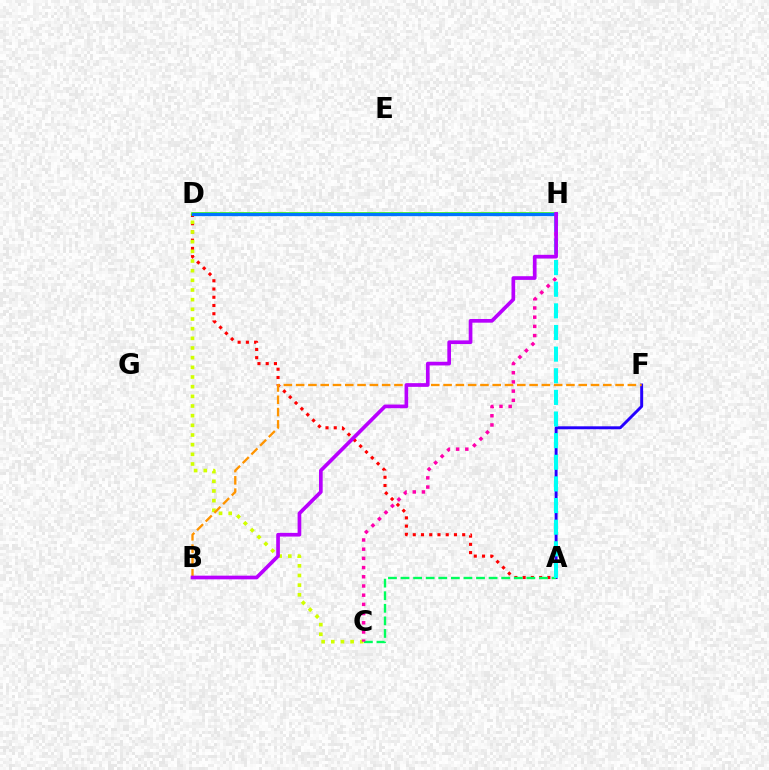{('A', 'F'): [{'color': '#2500ff', 'line_style': 'solid', 'thickness': 2.11}], ('A', 'D'): [{'color': '#ff0000', 'line_style': 'dotted', 'thickness': 2.24}], ('A', 'C'): [{'color': '#00ff5c', 'line_style': 'dashed', 'thickness': 1.71}], ('C', 'D'): [{'color': '#d1ff00', 'line_style': 'dotted', 'thickness': 2.63}], ('C', 'H'): [{'color': '#ff00ac', 'line_style': 'dotted', 'thickness': 2.5}], ('D', 'H'): [{'color': '#3dff00', 'line_style': 'solid', 'thickness': 2.61}, {'color': '#0074ff', 'line_style': 'solid', 'thickness': 2.36}], ('A', 'H'): [{'color': '#00fff6', 'line_style': 'dashed', 'thickness': 2.94}], ('B', 'F'): [{'color': '#ff9400', 'line_style': 'dashed', 'thickness': 1.67}], ('B', 'H'): [{'color': '#b900ff', 'line_style': 'solid', 'thickness': 2.65}]}